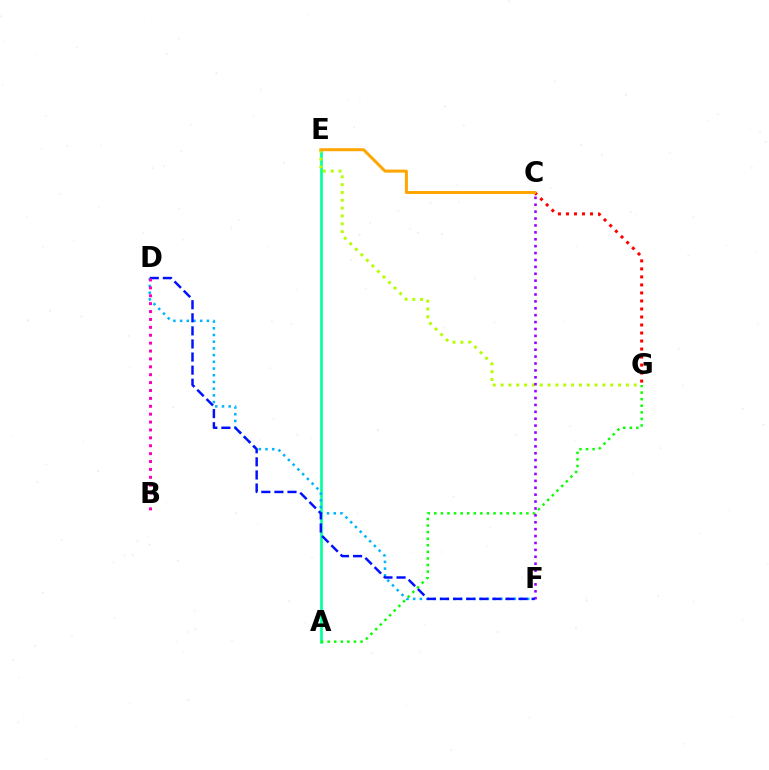{('A', 'E'): [{'color': '#00ff9d', 'line_style': 'solid', 'thickness': 1.91}], ('A', 'G'): [{'color': '#08ff00', 'line_style': 'dotted', 'thickness': 1.79}], ('E', 'G'): [{'color': '#b3ff00', 'line_style': 'dotted', 'thickness': 2.13}], ('D', 'F'): [{'color': '#00b5ff', 'line_style': 'dotted', 'thickness': 1.82}, {'color': '#0010ff', 'line_style': 'dashed', 'thickness': 1.78}], ('C', 'F'): [{'color': '#9b00ff', 'line_style': 'dotted', 'thickness': 1.88}], ('C', 'G'): [{'color': '#ff0000', 'line_style': 'dotted', 'thickness': 2.18}], ('B', 'D'): [{'color': '#ff00bd', 'line_style': 'dotted', 'thickness': 2.14}], ('C', 'E'): [{'color': '#ffa500', 'line_style': 'solid', 'thickness': 2.15}]}